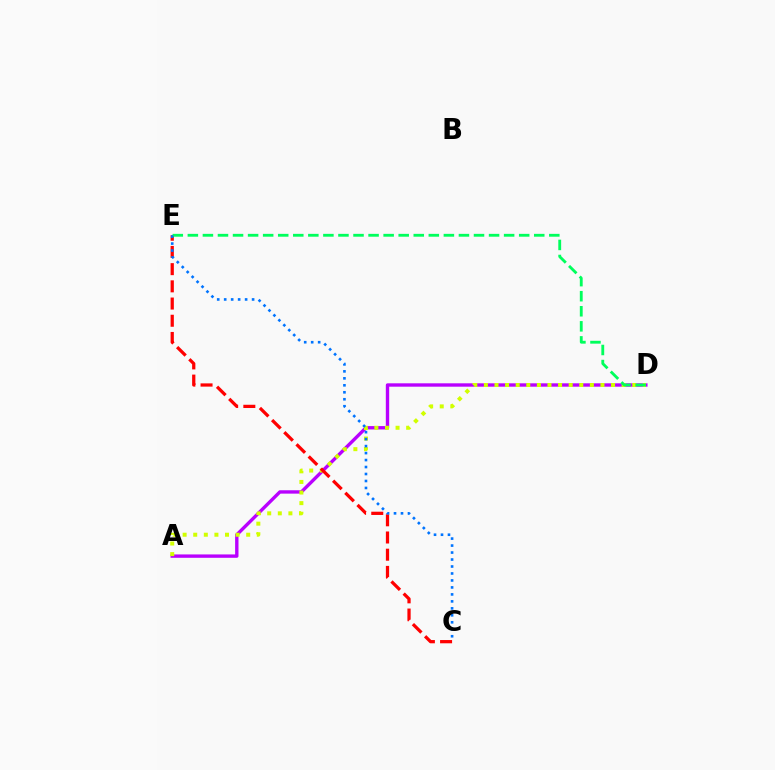{('A', 'D'): [{'color': '#b900ff', 'line_style': 'solid', 'thickness': 2.43}, {'color': '#d1ff00', 'line_style': 'dotted', 'thickness': 2.88}], ('C', 'E'): [{'color': '#ff0000', 'line_style': 'dashed', 'thickness': 2.34}, {'color': '#0074ff', 'line_style': 'dotted', 'thickness': 1.9}], ('D', 'E'): [{'color': '#00ff5c', 'line_style': 'dashed', 'thickness': 2.05}]}